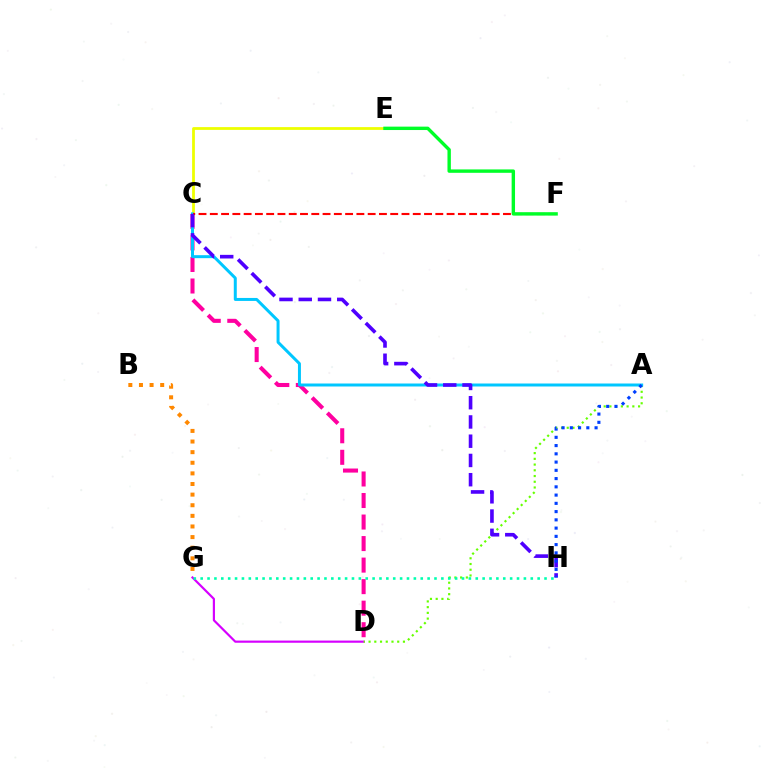{('D', 'G'): [{'color': '#d600ff', 'line_style': 'solid', 'thickness': 1.57}], ('A', 'D'): [{'color': '#66ff00', 'line_style': 'dotted', 'thickness': 1.56}], ('C', 'D'): [{'color': '#ff00a0', 'line_style': 'dashed', 'thickness': 2.93}], ('C', 'E'): [{'color': '#eeff00', 'line_style': 'solid', 'thickness': 2.0}], ('A', 'C'): [{'color': '#00c7ff', 'line_style': 'solid', 'thickness': 2.15}], ('C', 'F'): [{'color': '#ff0000', 'line_style': 'dashed', 'thickness': 1.53}], ('C', 'H'): [{'color': '#4f00ff', 'line_style': 'dashed', 'thickness': 2.61}], ('A', 'H'): [{'color': '#003fff', 'line_style': 'dotted', 'thickness': 2.24}], ('E', 'F'): [{'color': '#00ff27', 'line_style': 'solid', 'thickness': 2.44}], ('B', 'G'): [{'color': '#ff8800', 'line_style': 'dotted', 'thickness': 2.88}], ('G', 'H'): [{'color': '#00ffaf', 'line_style': 'dotted', 'thickness': 1.87}]}